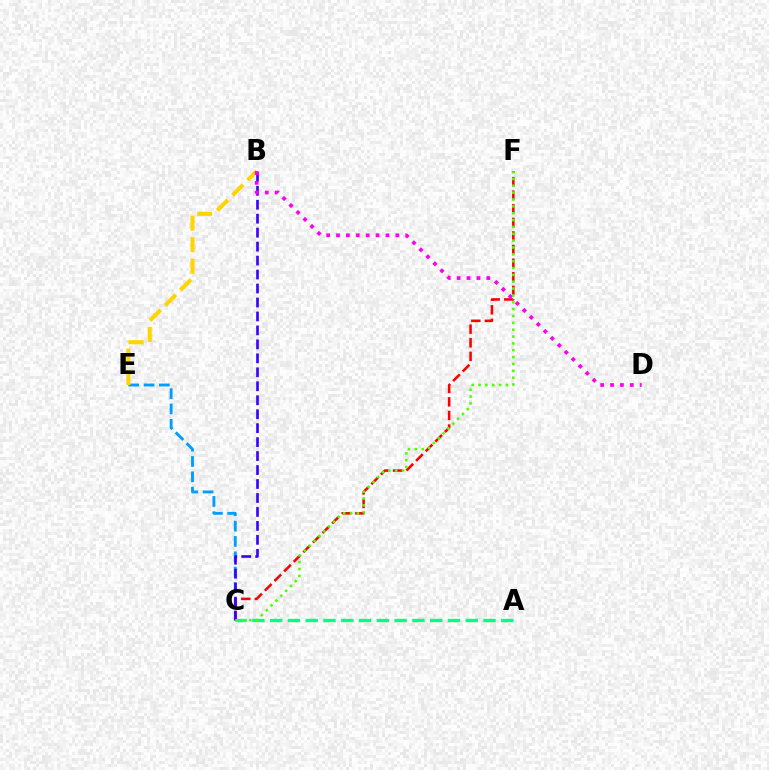{('C', 'E'): [{'color': '#009eff', 'line_style': 'dashed', 'thickness': 2.08}], ('C', 'F'): [{'color': '#ff0000', 'line_style': 'dashed', 'thickness': 1.85}, {'color': '#4fff00', 'line_style': 'dotted', 'thickness': 1.86}], ('A', 'C'): [{'color': '#00ff86', 'line_style': 'dashed', 'thickness': 2.42}], ('B', 'E'): [{'color': '#ffd500', 'line_style': 'dashed', 'thickness': 2.92}], ('B', 'C'): [{'color': '#3700ff', 'line_style': 'dashed', 'thickness': 1.9}], ('B', 'D'): [{'color': '#ff00ed', 'line_style': 'dotted', 'thickness': 2.69}]}